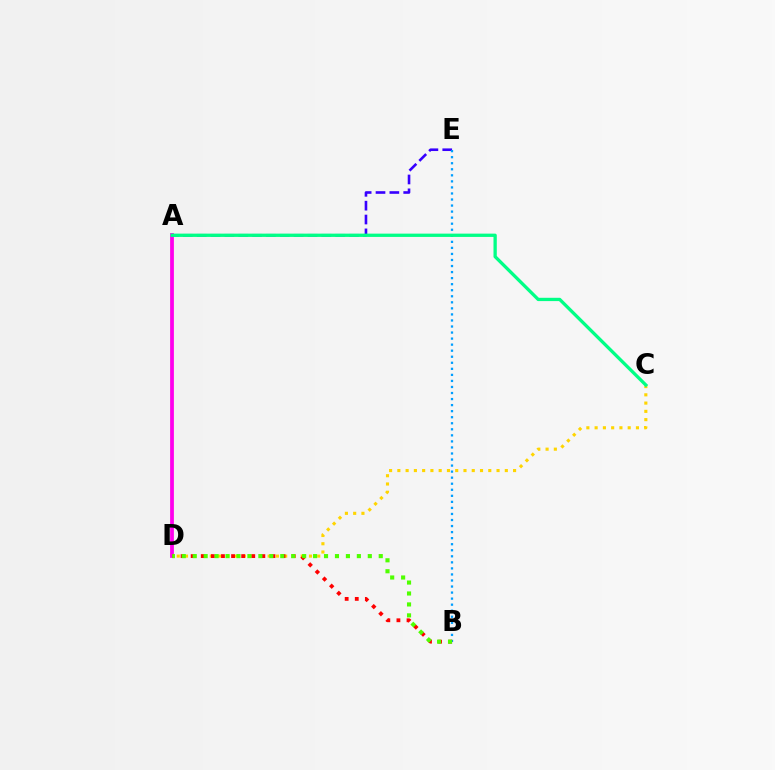{('A', 'D'): [{'color': '#ff00ed', 'line_style': 'solid', 'thickness': 2.72}], ('A', 'E'): [{'color': '#3700ff', 'line_style': 'dashed', 'thickness': 1.88}], ('C', 'D'): [{'color': '#ffd500', 'line_style': 'dotted', 'thickness': 2.25}], ('B', 'E'): [{'color': '#009eff', 'line_style': 'dotted', 'thickness': 1.64}], ('A', 'C'): [{'color': '#00ff86', 'line_style': 'solid', 'thickness': 2.37}], ('B', 'D'): [{'color': '#ff0000', 'line_style': 'dotted', 'thickness': 2.74}, {'color': '#4fff00', 'line_style': 'dotted', 'thickness': 2.97}]}